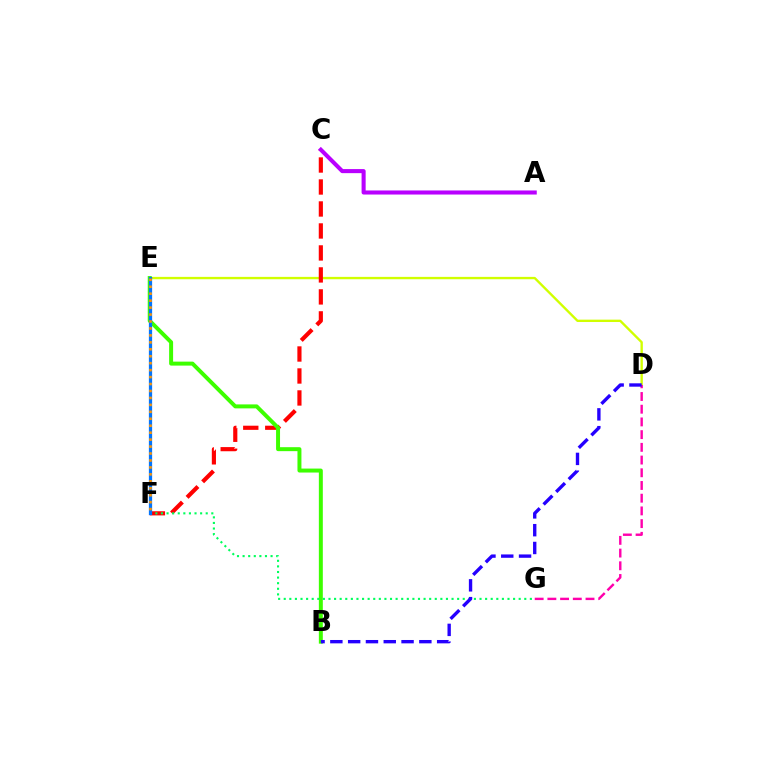{('E', 'F'): [{'color': '#00fff6', 'line_style': 'dotted', 'thickness': 1.9}, {'color': '#0074ff', 'line_style': 'solid', 'thickness': 2.35}, {'color': '#ff9400', 'line_style': 'dotted', 'thickness': 1.89}], ('D', 'E'): [{'color': '#d1ff00', 'line_style': 'solid', 'thickness': 1.7}], ('C', 'F'): [{'color': '#ff0000', 'line_style': 'dashed', 'thickness': 2.99}], ('B', 'E'): [{'color': '#3dff00', 'line_style': 'solid', 'thickness': 2.86}], ('D', 'G'): [{'color': '#ff00ac', 'line_style': 'dashed', 'thickness': 1.73}], ('F', 'G'): [{'color': '#00ff5c', 'line_style': 'dotted', 'thickness': 1.52}], ('A', 'C'): [{'color': '#b900ff', 'line_style': 'solid', 'thickness': 2.93}], ('B', 'D'): [{'color': '#2500ff', 'line_style': 'dashed', 'thickness': 2.42}]}